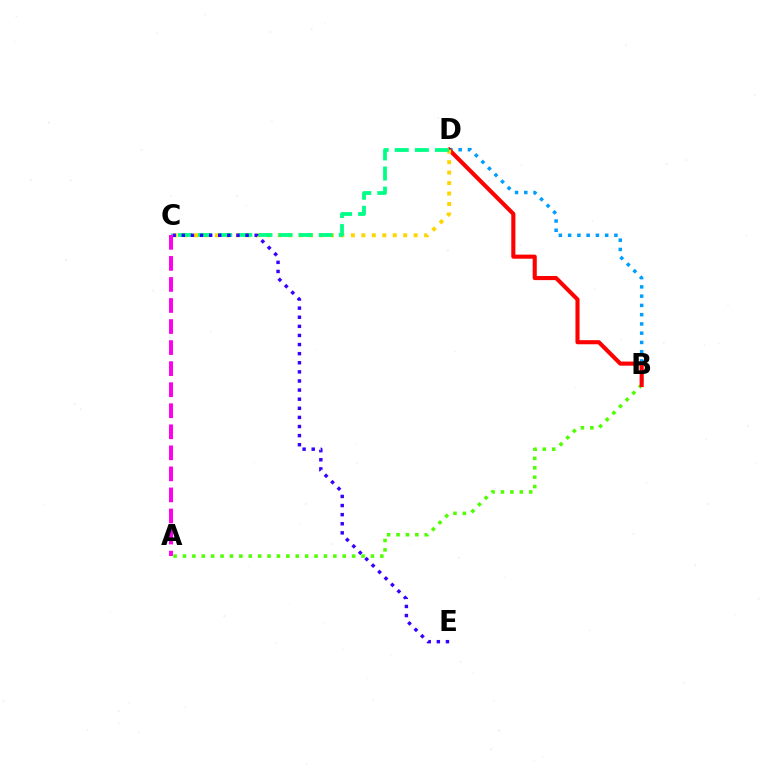{('B', 'D'): [{'color': '#009eff', 'line_style': 'dotted', 'thickness': 2.52}, {'color': '#ff0000', 'line_style': 'solid', 'thickness': 2.95}], ('A', 'B'): [{'color': '#4fff00', 'line_style': 'dotted', 'thickness': 2.55}], ('C', 'D'): [{'color': '#ffd500', 'line_style': 'dotted', 'thickness': 2.84}, {'color': '#00ff86', 'line_style': 'dashed', 'thickness': 2.73}], ('C', 'E'): [{'color': '#3700ff', 'line_style': 'dotted', 'thickness': 2.47}], ('A', 'C'): [{'color': '#ff00ed', 'line_style': 'dashed', 'thickness': 2.86}]}